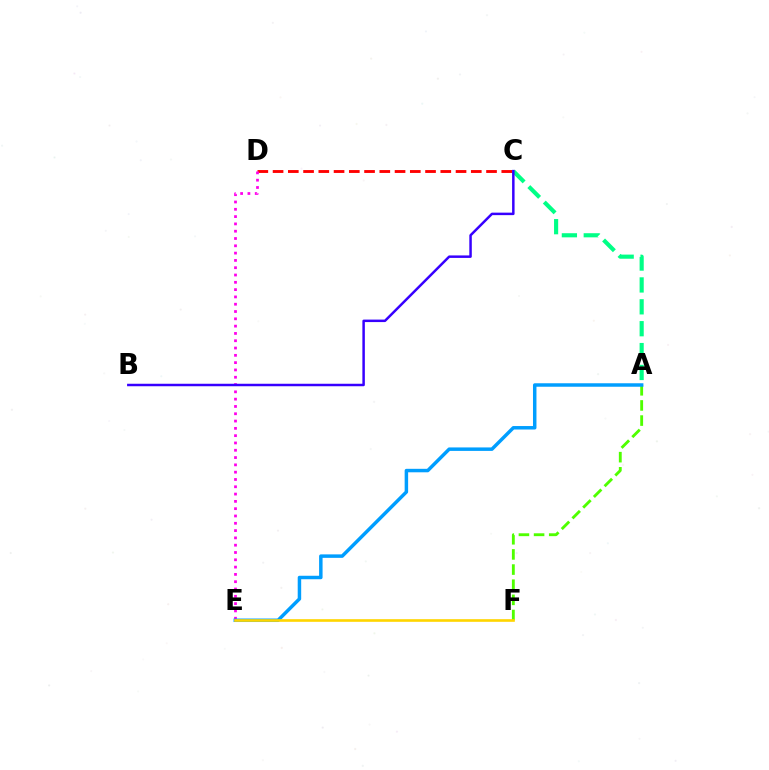{('A', 'F'): [{'color': '#4fff00', 'line_style': 'dashed', 'thickness': 2.06}], ('C', 'D'): [{'color': '#ff0000', 'line_style': 'dashed', 'thickness': 2.07}], ('D', 'E'): [{'color': '#ff00ed', 'line_style': 'dotted', 'thickness': 1.98}], ('A', 'E'): [{'color': '#009eff', 'line_style': 'solid', 'thickness': 2.5}], ('E', 'F'): [{'color': '#ffd500', 'line_style': 'solid', 'thickness': 1.9}], ('A', 'C'): [{'color': '#00ff86', 'line_style': 'dashed', 'thickness': 2.97}], ('B', 'C'): [{'color': '#3700ff', 'line_style': 'solid', 'thickness': 1.79}]}